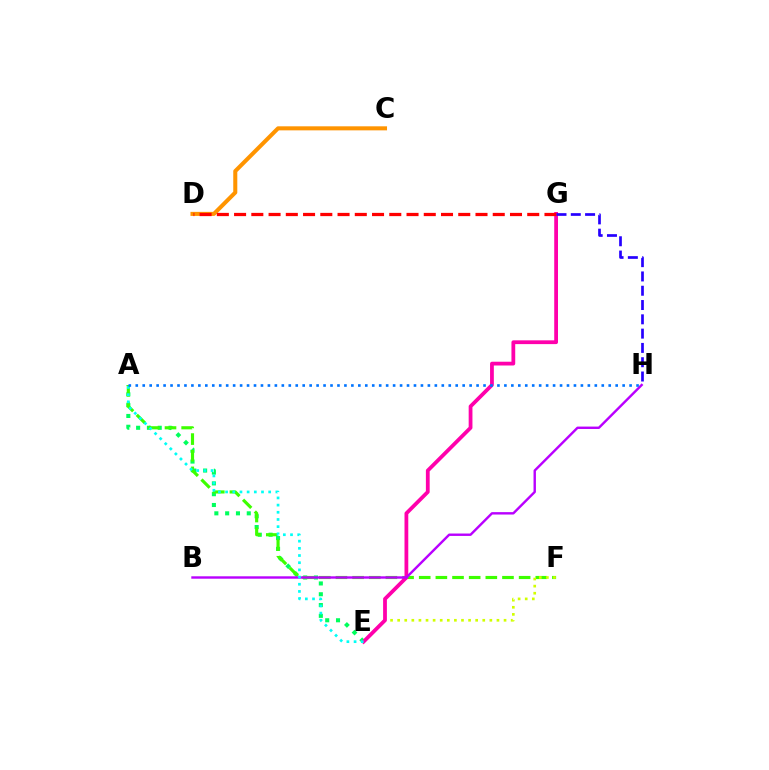{('A', 'E'): [{'color': '#00ff5c', 'line_style': 'dotted', 'thickness': 2.94}, {'color': '#00fff6', 'line_style': 'dotted', 'thickness': 1.95}], ('A', 'F'): [{'color': '#3dff00', 'line_style': 'dashed', 'thickness': 2.26}], ('E', 'F'): [{'color': '#d1ff00', 'line_style': 'dotted', 'thickness': 1.93}], ('E', 'G'): [{'color': '#ff00ac', 'line_style': 'solid', 'thickness': 2.72}], ('C', 'D'): [{'color': '#ff9400', 'line_style': 'solid', 'thickness': 2.91}], ('B', 'H'): [{'color': '#b900ff', 'line_style': 'solid', 'thickness': 1.73}], ('A', 'H'): [{'color': '#0074ff', 'line_style': 'dotted', 'thickness': 1.89}], ('D', 'G'): [{'color': '#ff0000', 'line_style': 'dashed', 'thickness': 2.34}], ('G', 'H'): [{'color': '#2500ff', 'line_style': 'dashed', 'thickness': 1.94}]}